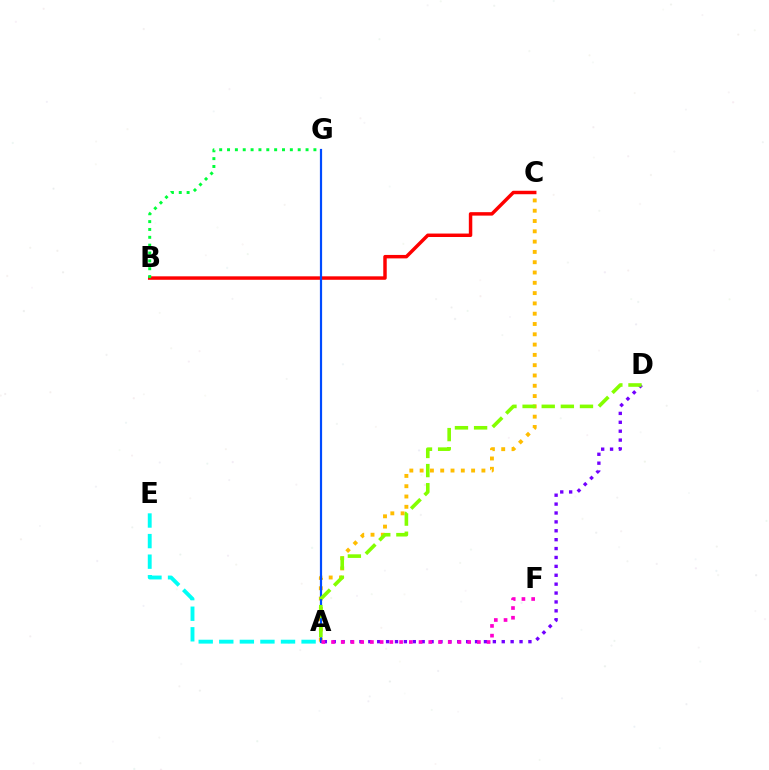{('A', 'C'): [{'color': '#ffbd00', 'line_style': 'dotted', 'thickness': 2.8}], ('A', 'E'): [{'color': '#00fff6', 'line_style': 'dashed', 'thickness': 2.8}], ('A', 'D'): [{'color': '#7200ff', 'line_style': 'dotted', 'thickness': 2.42}, {'color': '#84ff00', 'line_style': 'dashed', 'thickness': 2.6}], ('B', 'C'): [{'color': '#ff0000', 'line_style': 'solid', 'thickness': 2.49}], ('A', 'G'): [{'color': '#004bff', 'line_style': 'solid', 'thickness': 1.58}], ('A', 'F'): [{'color': '#ff00cf', 'line_style': 'dotted', 'thickness': 2.64}], ('B', 'G'): [{'color': '#00ff39', 'line_style': 'dotted', 'thickness': 2.13}]}